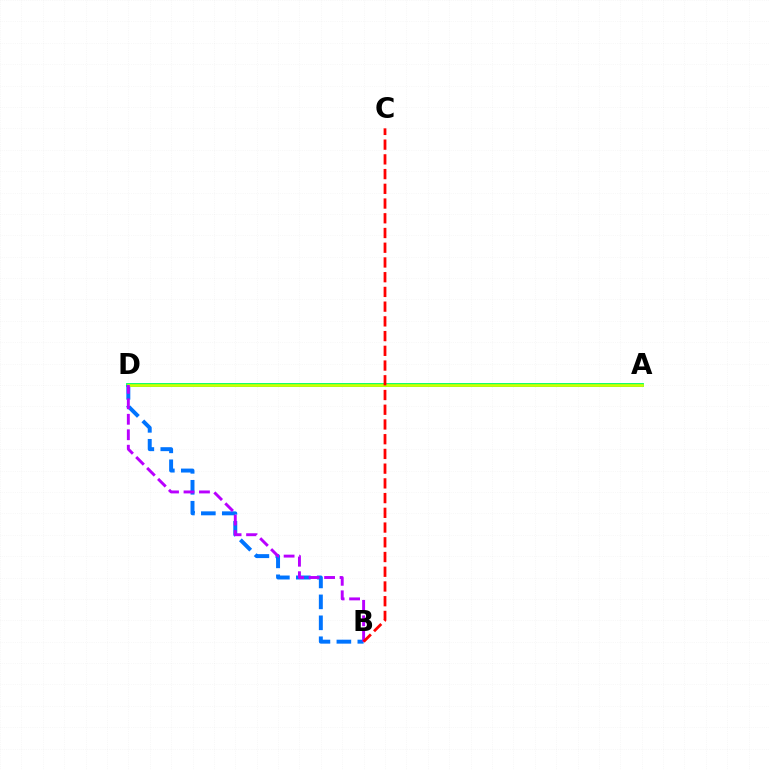{('A', 'D'): [{'color': '#00ff5c', 'line_style': 'solid', 'thickness': 2.74}, {'color': '#d1ff00', 'line_style': 'solid', 'thickness': 1.91}], ('B', 'D'): [{'color': '#0074ff', 'line_style': 'dashed', 'thickness': 2.85}, {'color': '#b900ff', 'line_style': 'dashed', 'thickness': 2.1}], ('B', 'C'): [{'color': '#ff0000', 'line_style': 'dashed', 'thickness': 2.0}]}